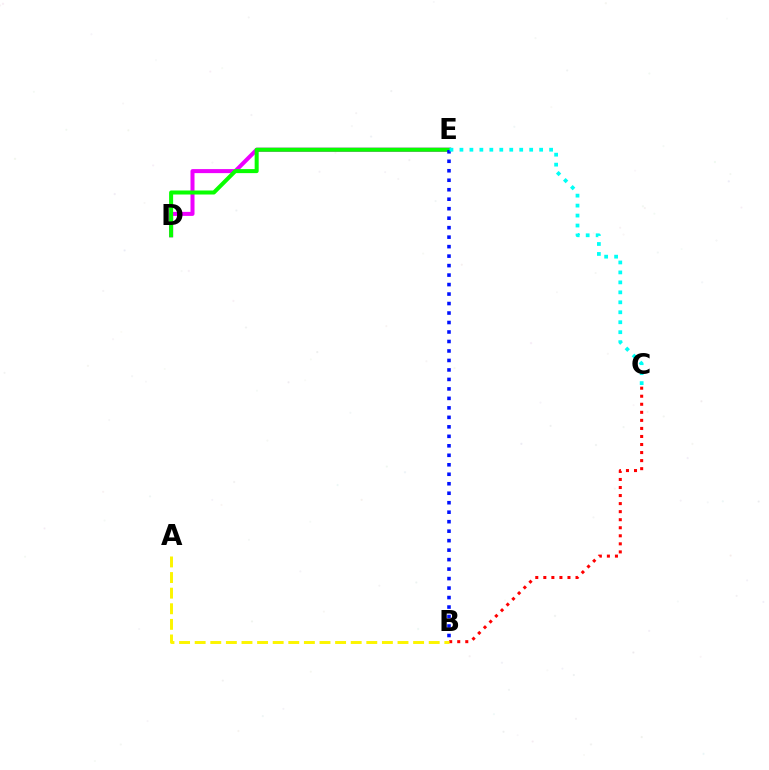{('B', 'C'): [{'color': '#ff0000', 'line_style': 'dotted', 'thickness': 2.19}], ('D', 'E'): [{'color': '#ee00ff', 'line_style': 'solid', 'thickness': 2.9}, {'color': '#08ff00', 'line_style': 'solid', 'thickness': 2.89}], ('B', 'E'): [{'color': '#0010ff', 'line_style': 'dotted', 'thickness': 2.58}], ('C', 'E'): [{'color': '#00fff6', 'line_style': 'dotted', 'thickness': 2.71}], ('A', 'B'): [{'color': '#fcf500', 'line_style': 'dashed', 'thickness': 2.12}]}